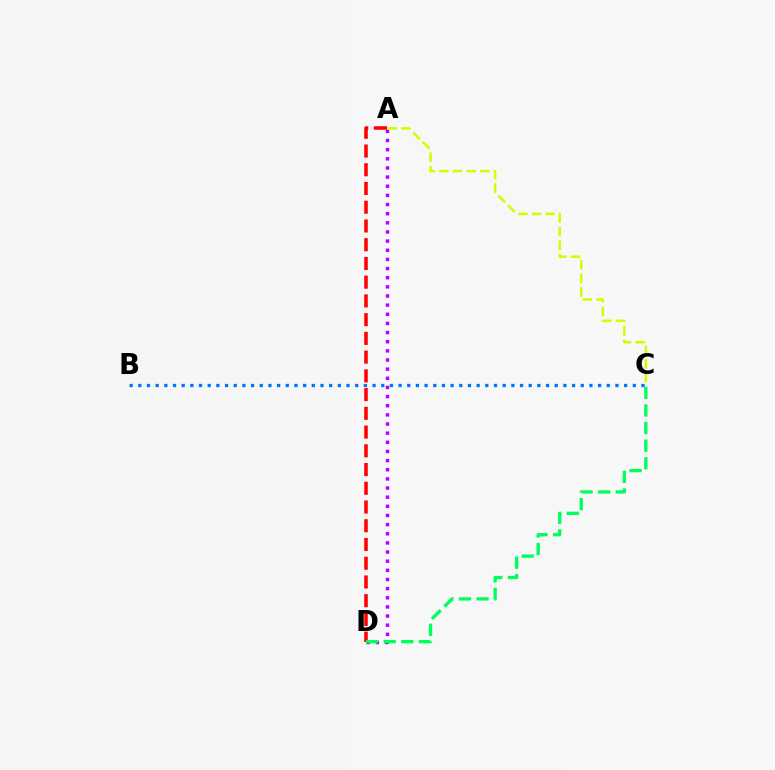{('A', 'D'): [{'color': '#b900ff', 'line_style': 'dotted', 'thickness': 2.48}, {'color': '#ff0000', 'line_style': 'dashed', 'thickness': 2.55}], ('A', 'C'): [{'color': '#d1ff00', 'line_style': 'dashed', 'thickness': 1.85}], ('C', 'D'): [{'color': '#00ff5c', 'line_style': 'dashed', 'thickness': 2.39}], ('B', 'C'): [{'color': '#0074ff', 'line_style': 'dotted', 'thickness': 2.36}]}